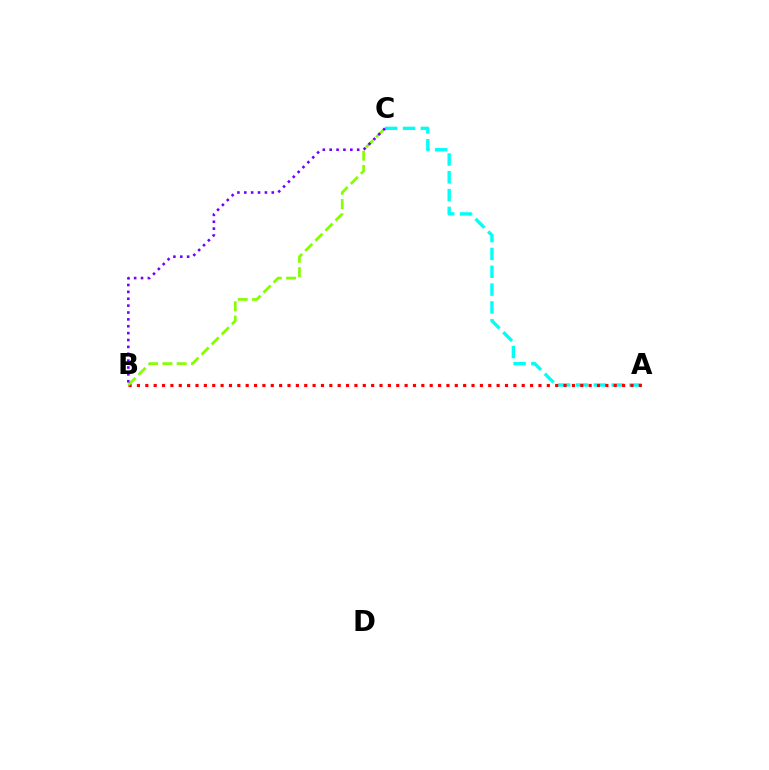{('A', 'C'): [{'color': '#00fff6', 'line_style': 'dashed', 'thickness': 2.42}], ('A', 'B'): [{'color': '#ff0000', 'line_style': 'dotted', 'thickness': 2.27}], ('B', 'C'): [{'color': '#84ff00', 'line_style': 'dashed', 'thickness': 1.94}, {'color': '#7200ff', 'line_style': 'dotted', 'thickness': 1.87}]}